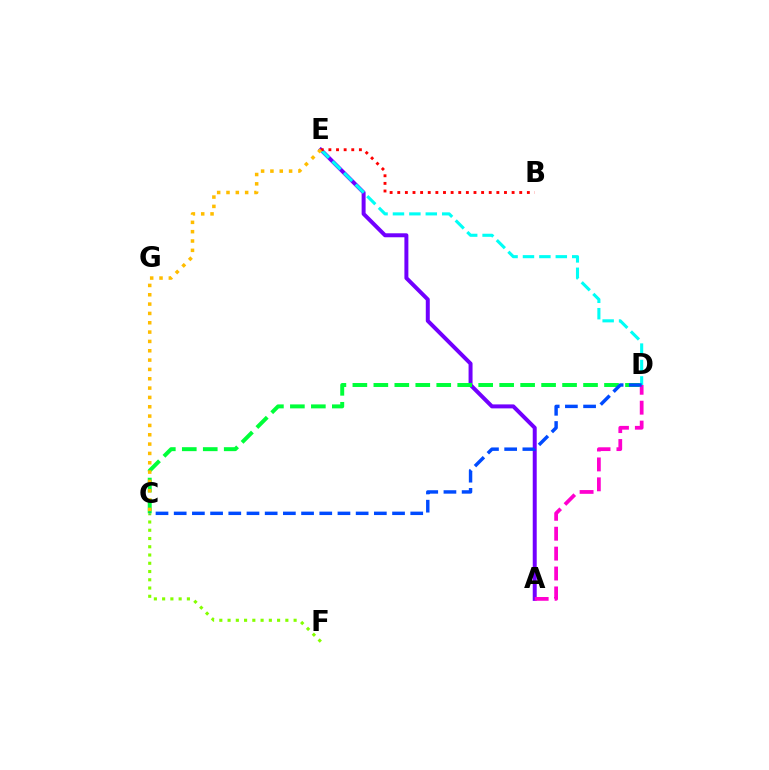{('A', 'E'): [{'color': '#7200ff', 'line_style': 'solid', 'thickness': 2.86}], ('D', 'E'): [{'color': '#00fff6', 'line_style': 'dashed', 'thickness': 2.23}], ('B', 'E'): [{'color': '#ff0000', 'line_style': 'dotted', 'thickness': 2.07}], ('C', 'D'): [{'color': '#00ff39', 'line_style': 'dashed', 'thickness': 2.85}, {'color': '#004bff', 'line_style': 'dashed', 'thickness': 2.47}], ('C', 'E'): [{'color': '#ffbd00', 'line_style': 'dotted', 'thickness': 2.54}], ('A', 'D'): [{'color': '#ff00cf', 'line_style': 'dashed', 'thickness': 2.7}], ('C', 'F'): [{'color': '#84ff00', 'line_style': 'dotted', 'thickness': 2.24}]}